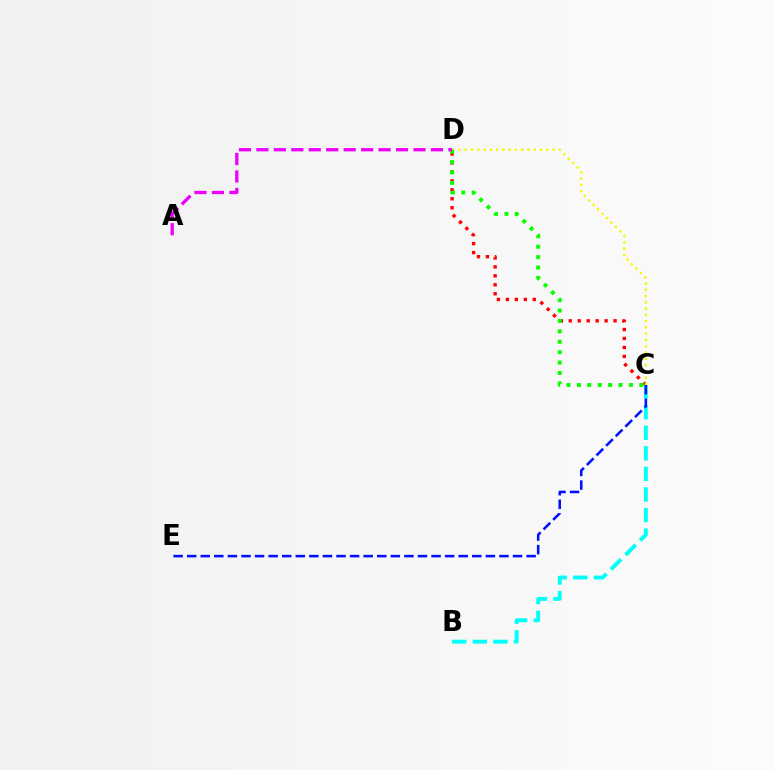{('C', 'D'): [{'color': '#ff0000', 'line_style': 'dotted', 'thickness': 2.44}, {'color': '#fcf500', 'line_style': 'dotted', 'thickness': 1.7}, {'color': '#08ff00', 'line_style': 'dotted', 'thickness': 2.83}], ('B', 'C'): [{'color': '#00fff6', 'line_style': 'dashed', 'thickness': 2.79}], ('C', 'E'): [{'color': '#0010ff', 'line_style': 'dashed', 'thickness': 1.84}], ('A', 'D'): [{'color': '#ee00ff', 'line_style': 'dashed', 'thickness': 2.37}]}